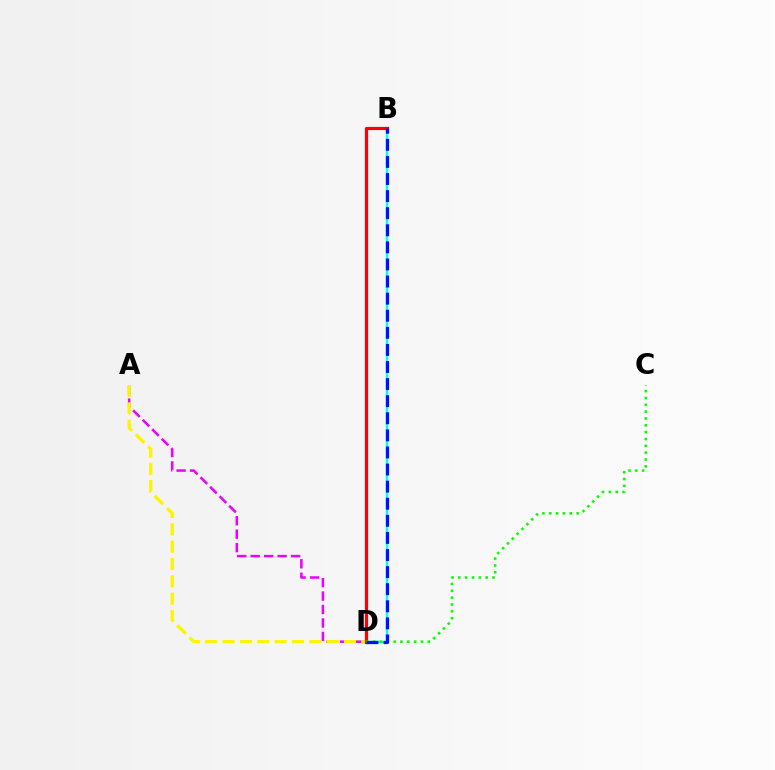{('B', 'D'): [{'color': '#00fff6', 'line_style': 'solid', 'thickness': 1.76}, {'color': '#ff0000', 'line_style': 'solid', 'thickness': 2.3}, {'color': '#0010ff', 'line_style': 'dashed', 'thickness': 2.32}], ('A', 'D'): [{'color': '#ee00ff', 'line_style': 'dashed', 'thickness': 1.83}, {'color': '#fcf500', 'line_style': 'dashed', 'thickness': 2.36}], ('C', 'D'): [{'color': '#08ff00', 'line_style': 'dotted', 'thickness': 1.86}]}